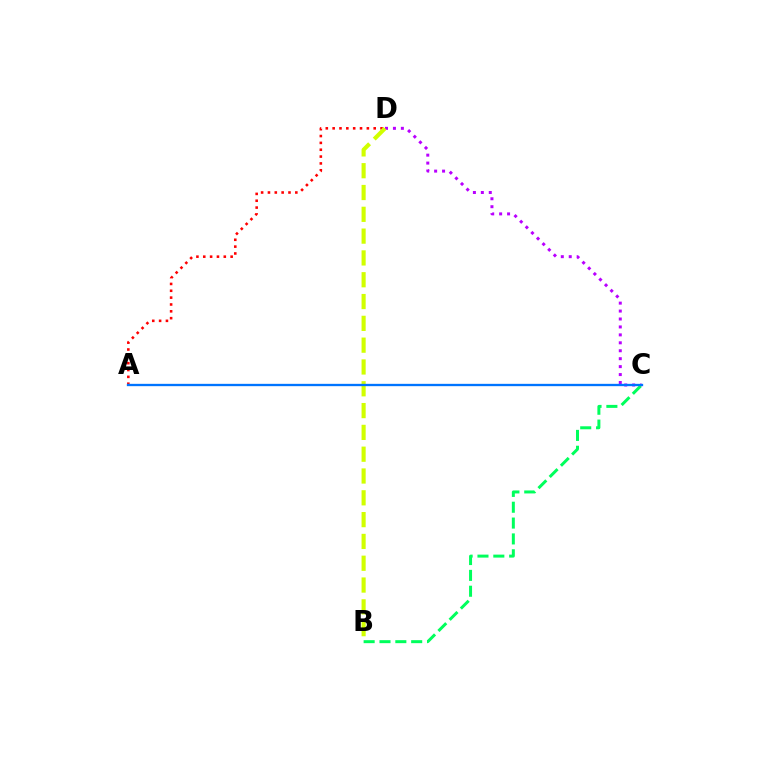{('C', 'D'): [{'color': '#b900ff', 'line_style': 'dotted', 'thickness': 2.16}], ('B', 'C'): [{'color': '#00ff5c', 'line_style': 'dashed', 'thickness': 2.15}], ('A', 'D'): [{'color': '#ff0000', 'line_style': 'dotted', 'thickness': 1.86}], ('B', 'D'): [{'color': '#d1ff00', 'line_style': 'dashed', 'thickness': 2.96}], ('A', 'C'): [{'color': '#0074ff', 'line_style': 'solid', 'thickness': 1.67}]}